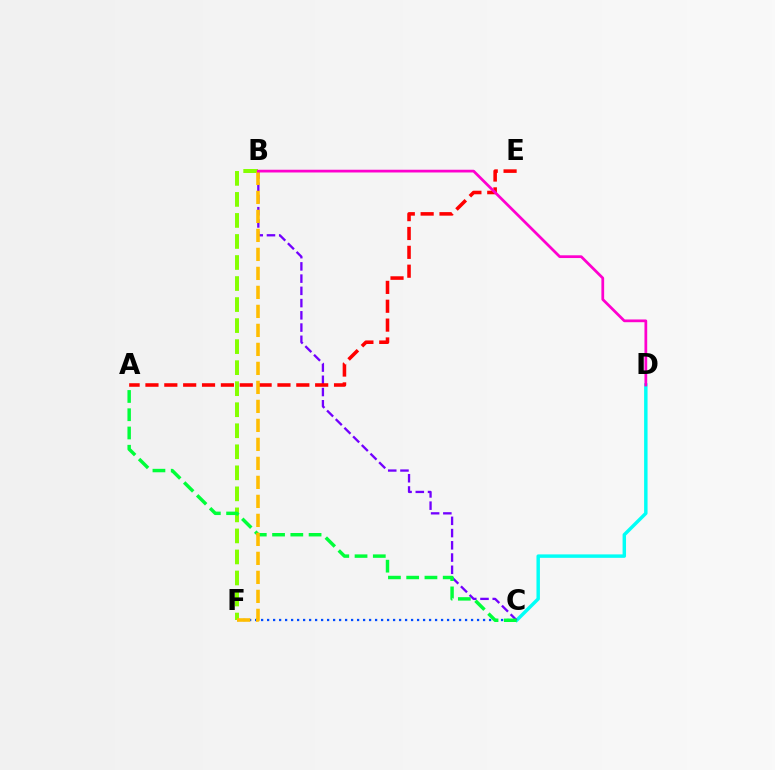{('C', 'D'): [{'color': '#00fff6', 'line_style': 'solid', 'thickness': 2.48}], ('B', 'C'): [{'color': '#7200ff', 'line_style': 'dashed', 'thickness': 1.66}], ('A', 'E'): [{'color': '#ff0000', 'line_style': 'dashed', 'thickness': 2.56}], ('B', 'F'): [{'color': '#84ff00', 'line_style': 'dashed', 'thickness': 2.86}, {'color': '#ffbd00', 'line_style': 'dashed', 'thickness': 2.58}], ('C', 'F'): [{'color': '#004bff', 'line_style': 'dotted', 'thickness': 1.63}], ('A', 'C'): [{'color': '#00ff39', 'line_style': 'dashed', 'thickness': 2.48}], ('B', 'D'): [{'color': '#ff00cf', 'line_style': 'solid', 'thickness': 1.97}]}